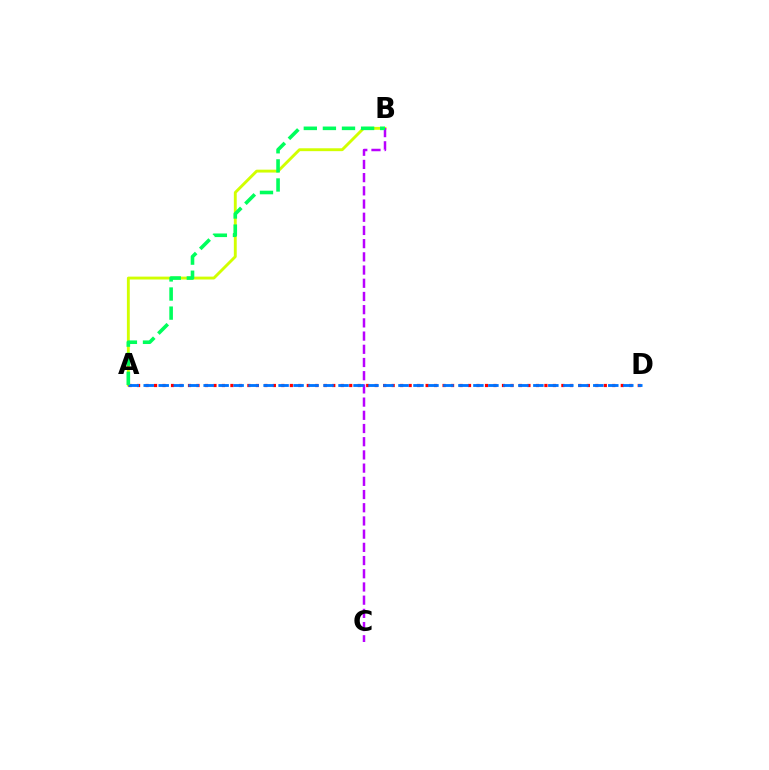{('A', 'B'): [{'color': '#d1ff00', 'line_style': 'solid', 'thickness': 2.07}, {'color': '#00ff5c', 'line_style': 'dashed', 'thickness': 2.59}], ('B', 'C'): [{'color': '#b900ff', 'line_style': 'dashed', 'thickness': 1.79}], ('A', 'D'): [{'color': '#ff0000', 'line_style': 'dotted', 'thickness': 2.31}, {'color': '#0074ff', 'line_style': 'dashed', 'thickness': 2.04}]}